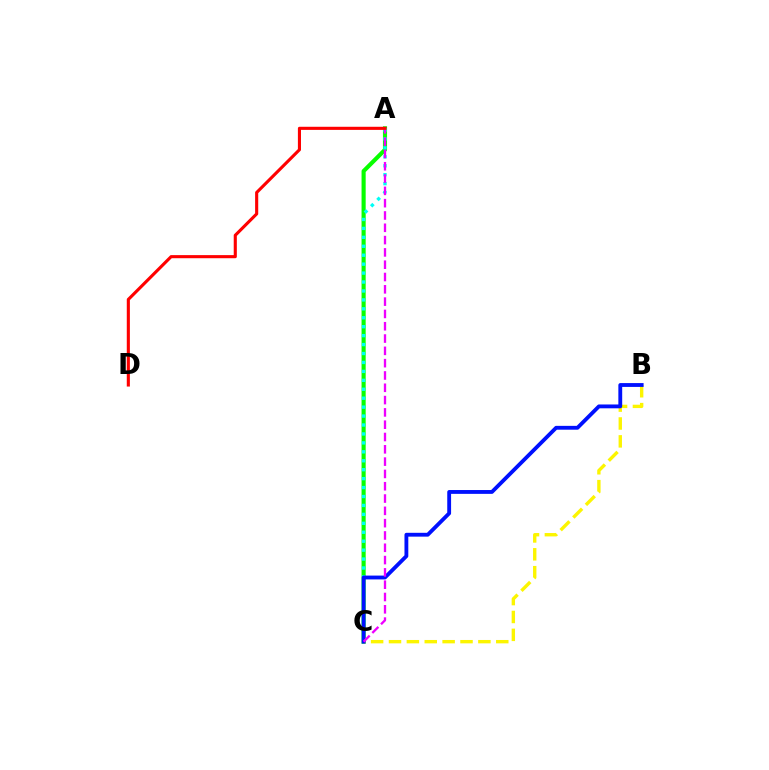{('A', 'C'): [{'color': '#08ff00', 'line_style': 'solid', 'thickness': 2.97}, {'color': '#00fff6', 'line_style': 'dotted', 'thickness': 2.43}, {'color': '#ee00ff', 'line_style': 'dashed', 'thickness': 1.67}], ('B', 'C'): [{'color': '#fcf500', 'line_style': 'dashed', 'thickness': 2.43}, {'color': '#0010ff', 'line_style': 'solid', 'thickness': 2.76}], ('A', 'D'): [{'color': '#ff0000', 'line_style': 'solid', 'thickness': 2.24}]}